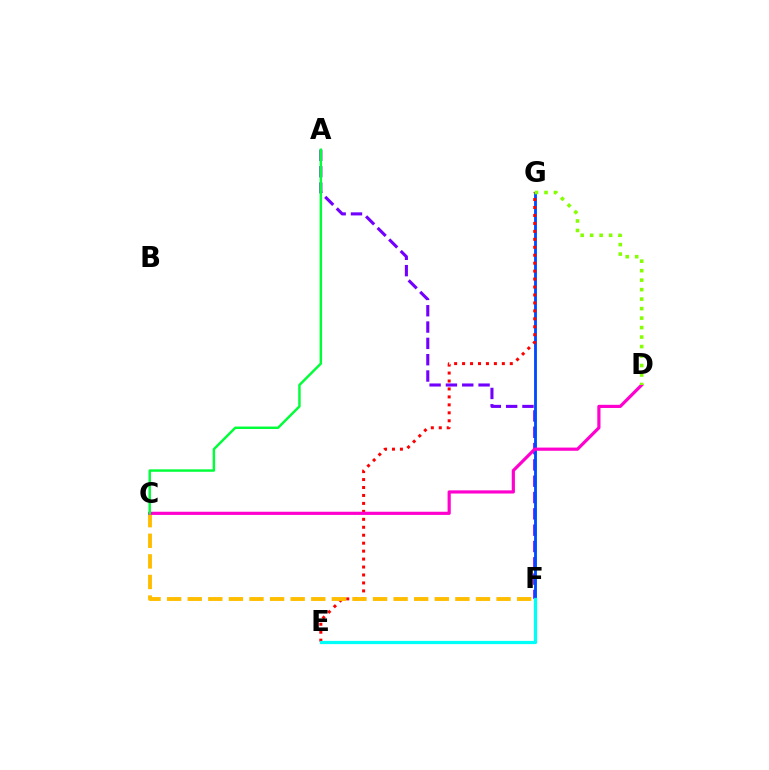{('A', 'F'): [{'color': '#7200ff', 'line_style': 'dashed', 'thickness': 2.22}], ('F', 'G'): [{'color': '#004bff', 'line_style': 'solid', 'thickness': 2.05}], ('E', 'G'): [{'color': '#ff0000', 'line_style': 'dotted', 'thickness': 2.16}], ('E', 'F'): [{'color': '#00fff6', 'line_style': 'solid', 'thickness': 2.33}], ('C', 'F'): [{'color': '#ffbd00', 'line_style': 'dashed', 'thickness': 2.8}], ('C', 'D'): [{'color': '#ff00cf', 'line_style': 'solid', 'thickness': 2.28}], ('D', 'G'): [{'color': '#84ff00', 'line_style': 'dotted', 'thickness': 2.58}], ('A', 'C'): [{'color': '#00ff39', 'line_style': 'solid', 'thickness': 1.77}]}